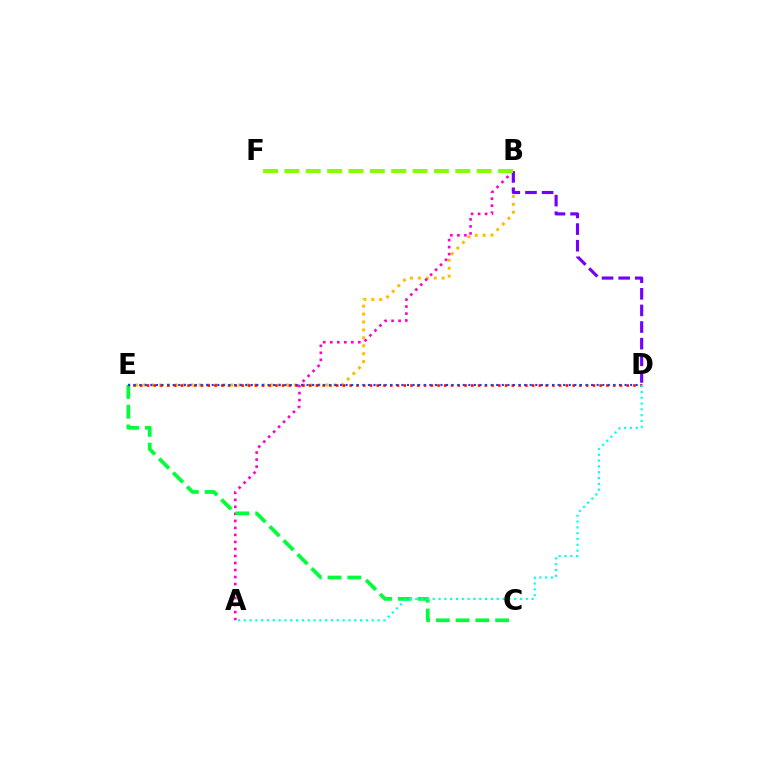{('B', 'E'): [{'color': '#ffbd00', 'line_style': 'dotted', 'thickness': 2.15}], ('A', 'B'): [{'color': '#ff00cf', 'line_style': 'dotted', 'thickness': 1.91}], ('B', 'D'): [{'color': '#7200ff', 'line_style': 'dashed', 'thickness': 2.26}], ('C', 'E'): [{'color': '#00ff39', 'line_style': 'dashed', 'thickness': 2.69}], ('D', 'E'): [{'color': '#ff0000', 'line_style': 'dotted', 'thickness': 1.84}, {'color': '#004bff', 'line_style': 'dotted', 'thickness': 1.52}], ('A', 'D'): [{'color': '#00fff6', 'line_style': 'dotted', 'thickness': 1.58}], ('B', 'F'): [{'color': '#84ff00', 'line_style': 'dashed', 'thickness': 2.9}]}